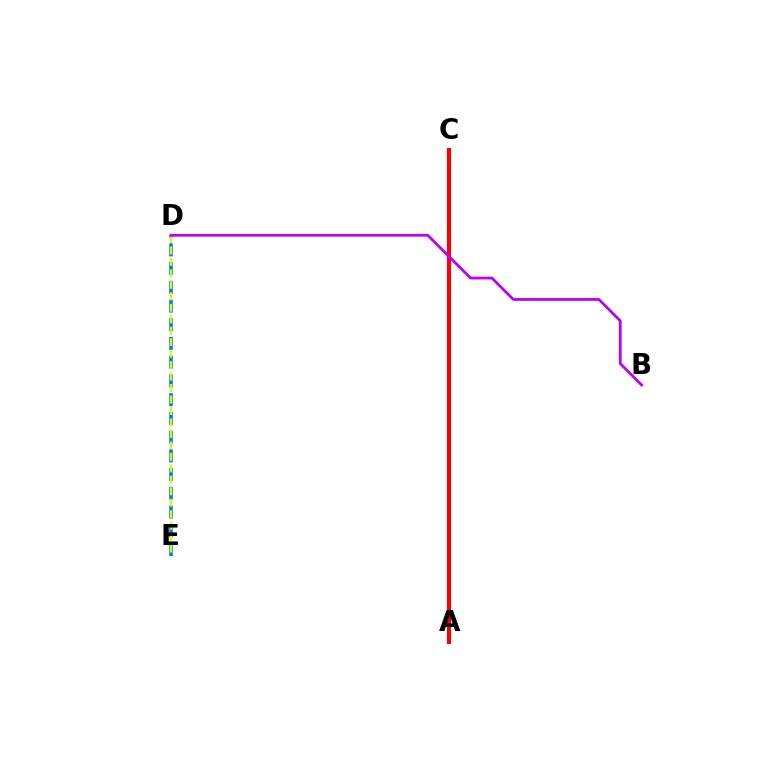{('A', 'C'): [{'color': '#00ff5c', 'line_style': 'dashed', 'thickness': 1.59}, {'color': '#ff0000', 'line_style': 'solid', 'thickness': 2.96}], ('D', 'E'): [{'color': '#0074ff', 'line_style': 'dashed', 'thickness': 2.54}, {'color': '#d1ff00', 'line_style': 'dashed', 'thickness': 1.56}], ('B', 'D'): [{'color': '#b900ff', 'line_style': 'solid', 'thickness': 1.99}]}